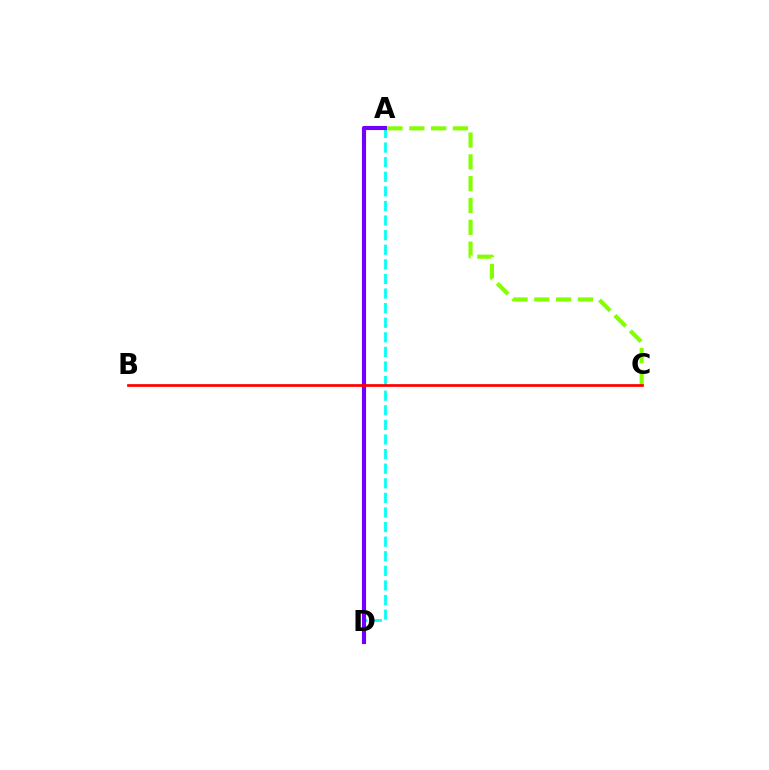{('A', 'C'): [{'color': '#84ff00', 'line_style': 'dashed', 'thickness': 2.96}], ('A', 'D'): [{'color': '#00fff6', 'line_style': 'dashed', 'thickness': 1.98}, {'color': '#7200ff', 'line_style': 'solid', 'thickness': 2.98}], ('B', 'C'): [{'color': '#ff0000', 'line_style': 'solid', 'thickness': 1.96}]}